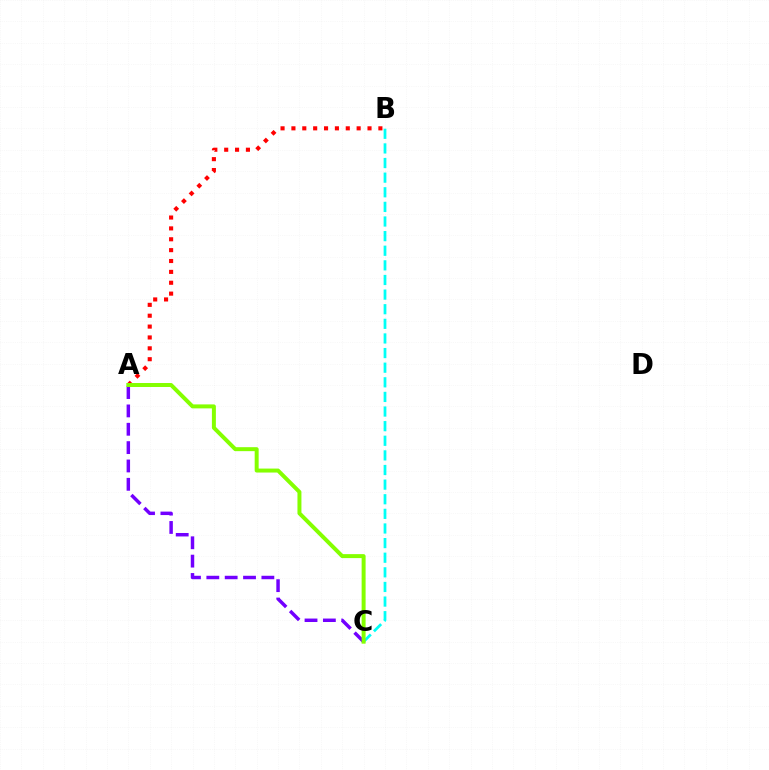{('A', 'B'): [{'color': '#ff0000', 'line_style': 'dotted', 'thickness': 2.95}], ('A', 'C'): [{'color': '#7200ff', 'line_style': 'dashed', 'thickness': 2.49}, {'color': '#84ff00', 'line_style': 'solid', 'thickness': 2.86}], ('B', 'C'): [{'color': '#00fff6', 'line_style': 'dashed', 'thickness': 1.99}]}